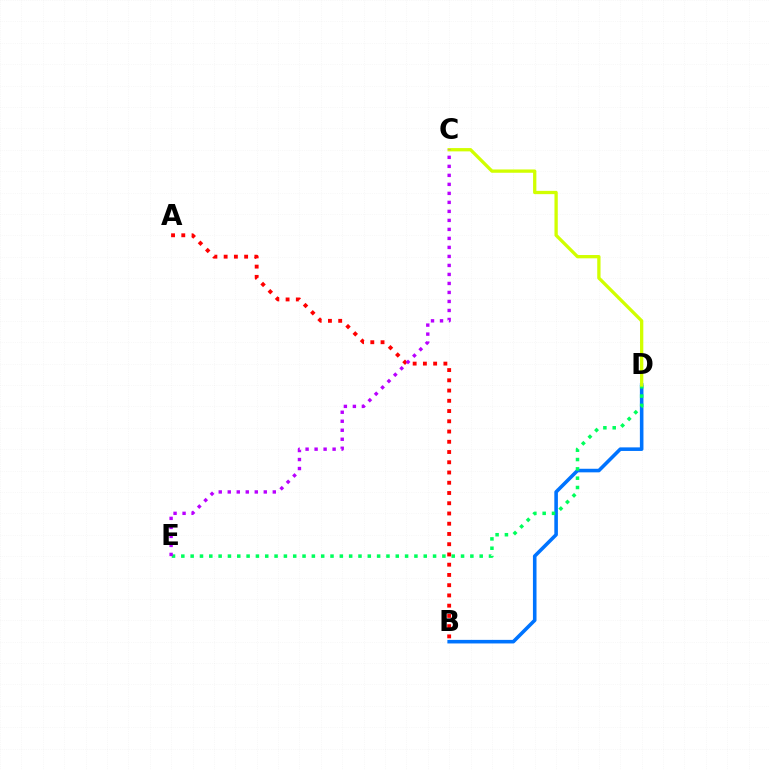{('B', 'D'): [{'color': '#0074ff', 'line_style': 'solid', 'thickness': 2.57}], ('D', 'E'): [{'color': '#00ff5c', 'line_style': 'dotted', 'thickness': 2.53}], ('C', 'D'): [{'color': '#d1ff00', 'line_style': 'solid', 'thickness': 2.37}], ('A', 'B'): [{'color': '#ff0000', 'line_style': 'dotted', 'thickness': 2.78}], ('C', 'E'): [{'color': '#b900ff', 'line_style': 'dotted', 'thickness': 2.45}]}